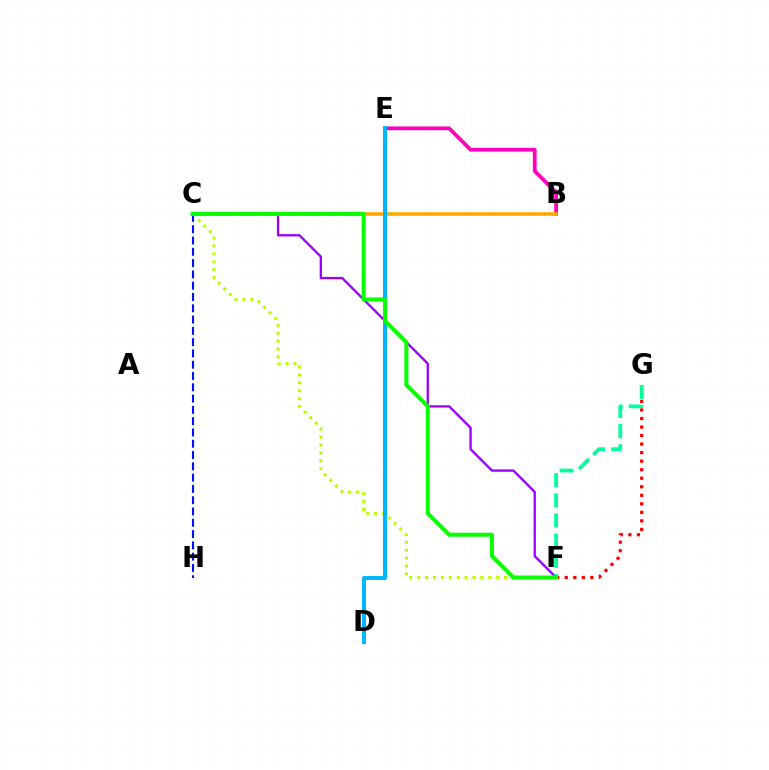{('C', 'F'): [{'color': '#9b00ff', 'line_style': 'solid', 'thickness': 1.67}, {'color': '#b3ff00', 'line_style': 'dotted', 'thickness': 2.14}, {'color': '#08ff00', 'line_style': 'solid', 'thickness': 2.89}], ('B', 'E'): [{'color': '#ff00bd', 'line_style': 'solid', 'thickness': 2.72}], ('F', 'G'): [{'color': '#ff0000', 'line_style': 'dotted', 'thickness': 2.32}, {'color': '#00ff9d', 'line_style': 'dashed', 'thickness': 2.74}], ('B', 'C'): [{'color': '#ffa500', 'line_style': 'solid', 'thickness': 2.54}], ('C', 'H'): [{'color': '#0010ff', 'line_style': 'dashed', 'thickness': 1.53}], ('D', 'E'): [{'color': '#00b5ff', 'line_style': 'solid', 'thickness': 2.87}]}